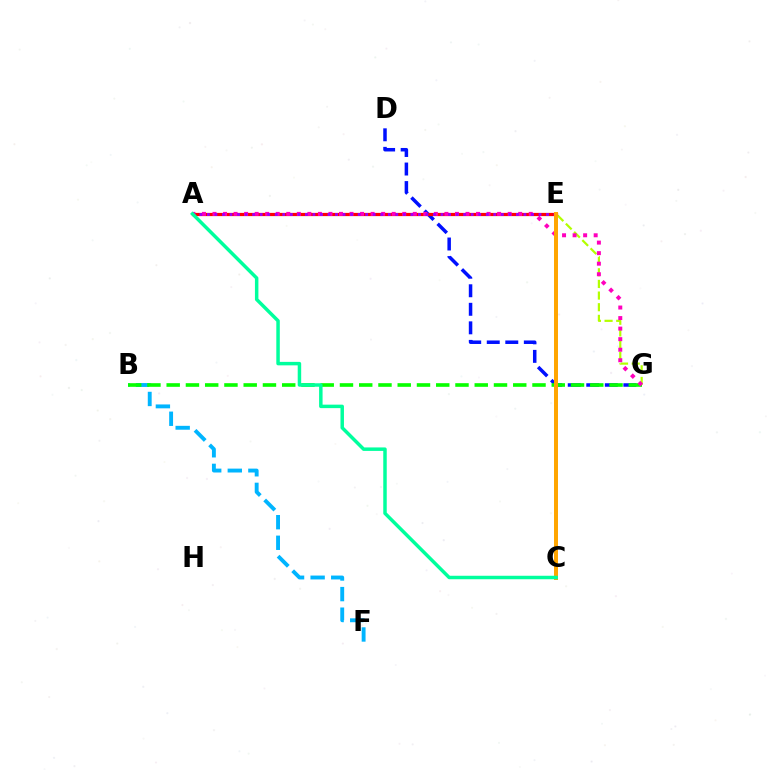{('D', 'G'): [{'color': '#0010ff', 'line_style': 'dashed', 'thickness': 2.52}], ('E', 'G'): [{'color': '#b3ff00', 'line_style': 'dashed', 'thickness': 1.58}], ('B', 'F'): [{'color': '#00b5ff', 'line_style': 'dashed', 'thickness': 2.8}], ('B', 'G'): [{'color': '#08ff00', 'line_style': 'dashed', 'thickness': 2.62}], ('A', 'E'): [{'color': '#ff0000', 'line_style': 'solid', 'thickness': 2.32}, {'color': '#9b00ff', 'line_style': 'dotted', 'thickness': 2.05}], ('A', 'G'): [{'color': '#ff00bd', 'line_style': 'dotted', 'thickness': 2.86}], ('C', 'E'): [{'color': '#ffa500', 'line_style': 'solid', 'thickness': 2.87}], ('A', 'C'): [{'color': '#00ff9d', 'line_style': 'solid', 'thickness': 2.5}]}